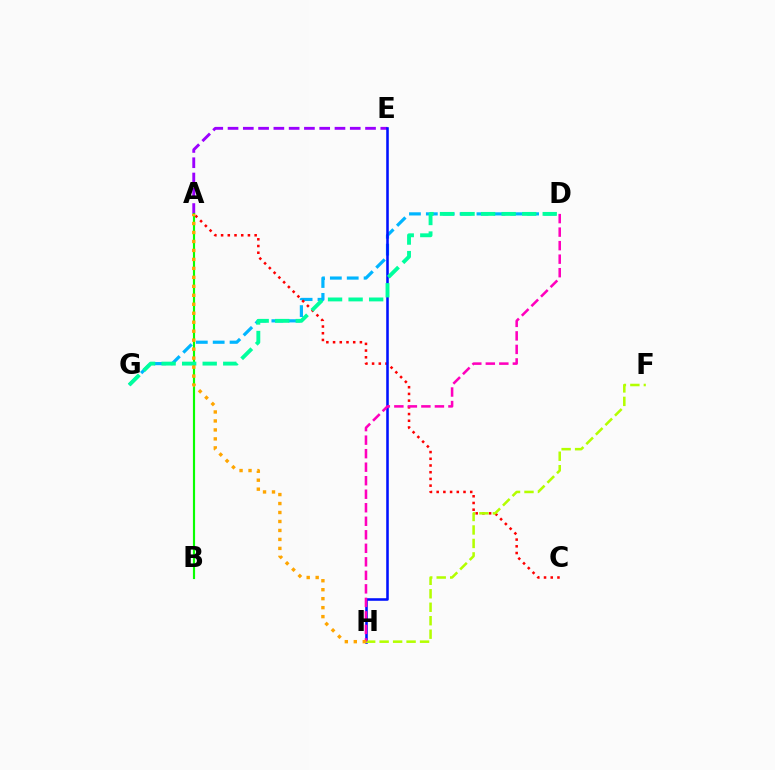{('A', 'E'): [{'color': '#9b00ff', 'line_style': 'dashed', 'thickness': 2.08}], ('D', 'G'): [{'color': '#00b5ff', 'line_style': 'dashed', 'thickness': 2.29}, {'color': '#00ff9d', 'line_style': 'dashed', 'thickness': 2.79}], ('A', 'C'): [{'color': '#ff0000', 'line_style': 'dotted', 'thickness': 1.82}], ('A', 'B'): [{'color': '#08ff00', 'line_style': 'solid', 'thickness': 1.56}], ('E', 'H'): [{'color': '#0010ff', 'line_style': 'solid', 'thickness': 1.85}], ('F', 'H'): [{'color': '#b3ff00', 'line_style': 'dashed', 'thickness': 1.83}], ('D', 'H'): [{'color': '#ff00bd', 'line_style': 'dashed', 'thickness': 1.84}], ('A', 'H'): [{'color': '#ffa500', 'line_style': 'dotted', 'thickness': 2.44}]}